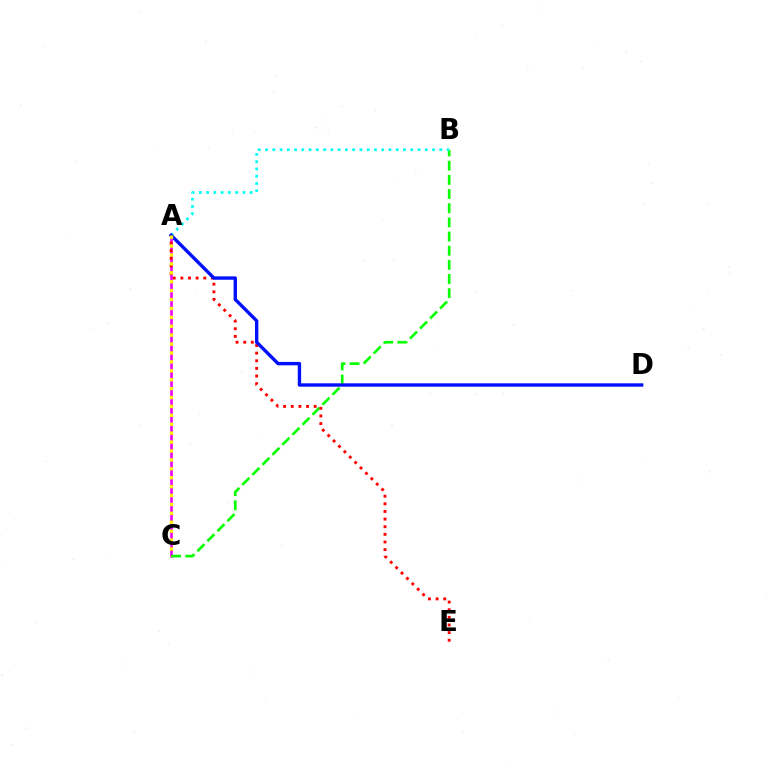{('A', 'C'): [{'color': '#ee00ff', 'line_style': 'solid', 'thickness': 1.86}, {'color': '#fcf500', 'line_style': 'dotted', 'thickness': 2.42}], ('B', 'C'): [{'color': '#08ff00', 'line_style': 'dashed', 'thickness': 1.92}], ('A', 'E'): [{'color': '#ff0000', 'line_style': 'dotted', 'thickness': 2.07}], ('A', 'B'): [{'color': '#00fff6', 'line_style': 'dotted', 'thickness': 1.97}], ('A', 'D'): [{'color': '#0010ff', 'line_style': 'solid', 'thickness': 2.43}]}